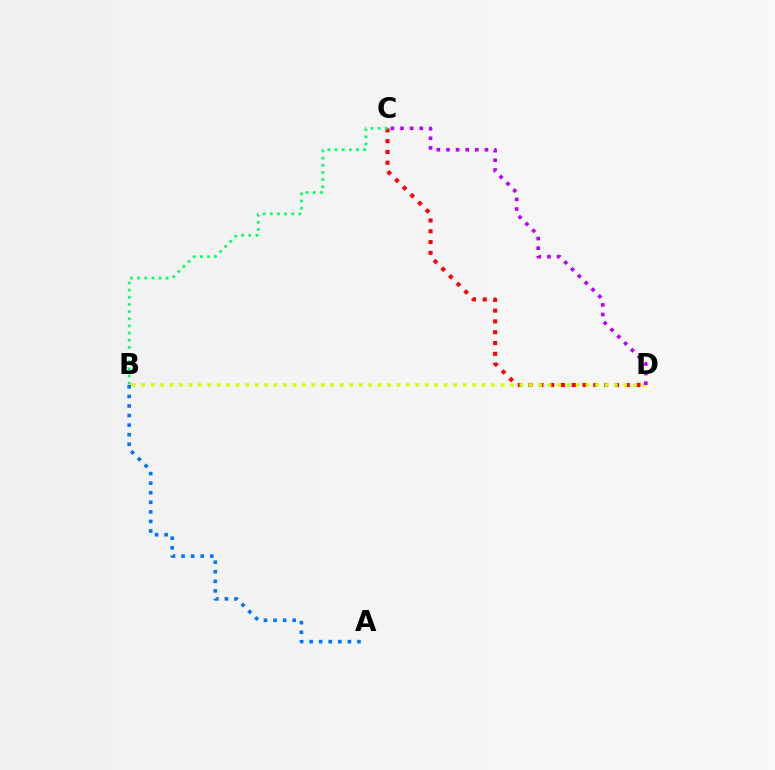{('C', 'D'): [{'color': '#ff0000', 'line_style': 'dotted', 'thickness': 2.93}, {'color': '#b900ff', 'line_style': 'dotted', 'thickness': 2.61}], ('B', 'C'): [{'color': '#00ff5c', 'line_style': 'dotted', 'thickness': 1.94}], ('B', 'D'): [{'color': '#d1ff00', 'line_style': 'dotted', 'thickness': 2.57}], ('A', 'B'): [{'color': '#0074ff', 'line_style': 'dotted', 'thickness': 2.6}]}